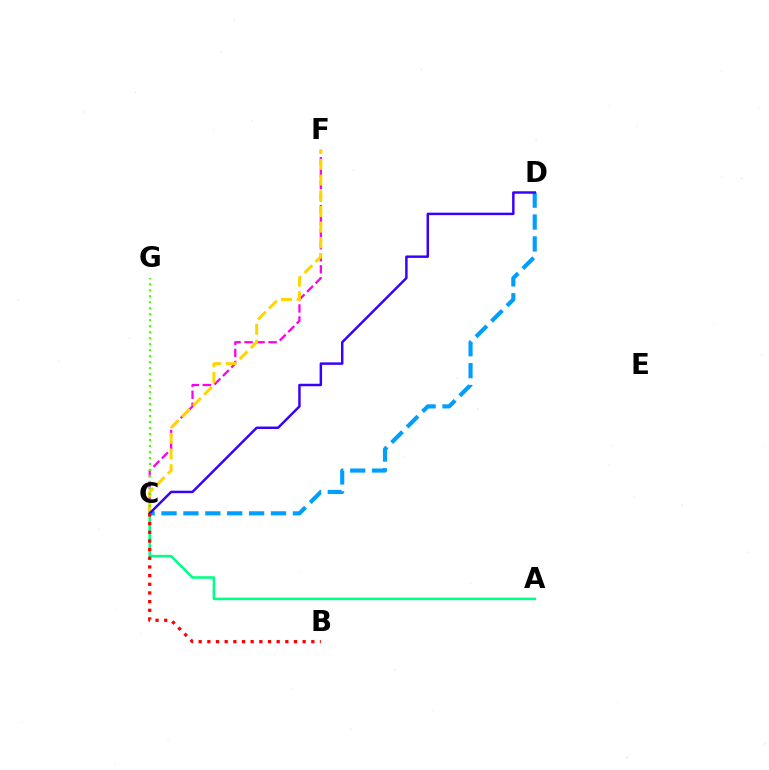{('C', 'F'): [{'color': '#ff00ed', 'line_style': 'dashed', 'thickness': 1.63}, {'color': '#ffd500', 'line_style': 'dashed', 'thickness': 2.13}], ('A', 'C'): [{'color': '#00ff86', 'line_style': 'solid', 'thickness': 1.84}], ('C', 'D'): [{'color': '#009eff', 'line_style': 'dashed', 'thickness': 2.97}, {'color': '#3700ff', 'line_style': 'solid', 'thickness': 1.78}], ('C', 'G'): [{'color': '#4fff00', 'line_style': 'dotted', 'thickness': 1.63}], ('B', 'C'): [{'color': '#ff0000', 'line_style': 'dotted', 'thickness': 2.35}]}